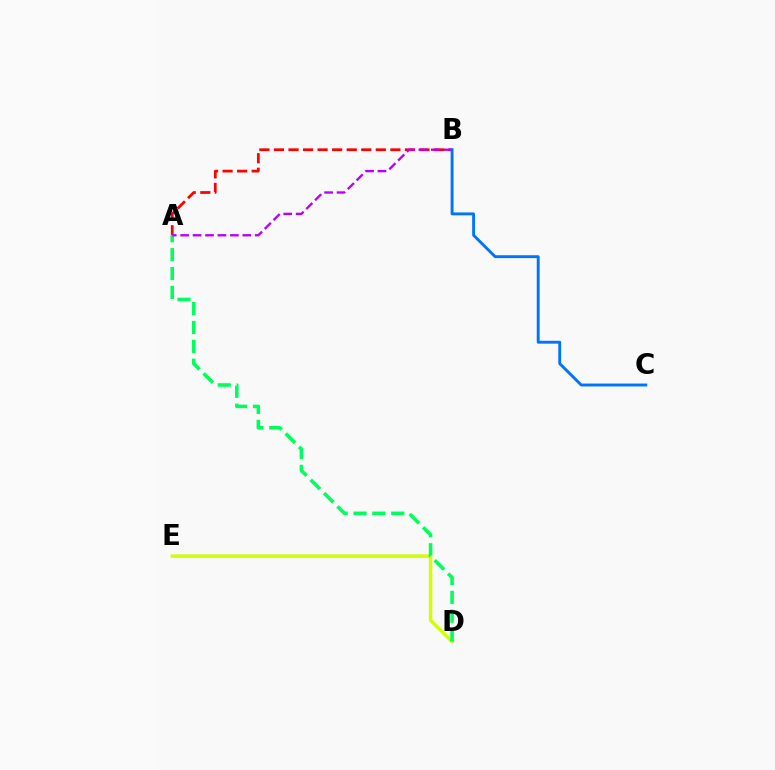{('A', 'B'): [{'color': '#ff0000', 'line_style': 'dashed', 'thickness': 1.98}, {'color': '#b900ff', 'line_style': 'dashed', 'thickness': 1.69}], ('D', 'E'): [{'color': '#d1ff00', 'line_style': 'solid', 'thickness': 2.46}], ('A', 'D'): [{'color': '#00ff5c', 'line_style': 'dashed', 'thickness': 2.56}], ('B', 'C'): [{'color': '#0074ff', 'line_style': 'solid', 'thickness': 2.09}]}